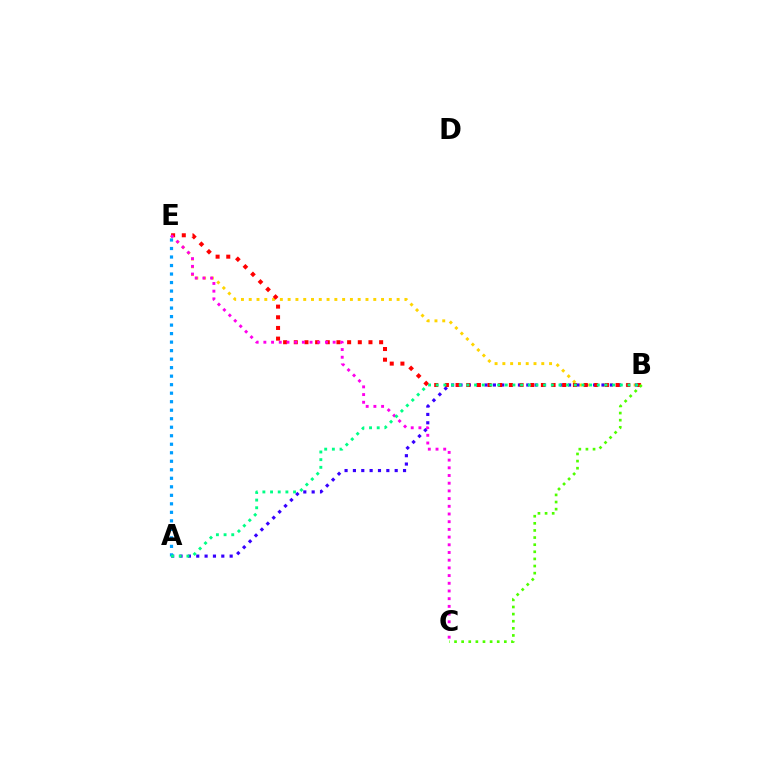{('B', 'E'): [{'color': '#ffd500', 'line_style': 'dotted', 'thickness': 2.11}, {'color': '#ff0000', 'line_style': 'dotted', 'thickness': 2.9}], ('A', 'B'): [{'color': '#3700ff', 'line_style': 'dotted', 'thickness': 2.27}, {'color': '#00ff86', 'line_style': 'dotted', 'thickness': 2.08}], ('C', 'E'): [{'color': '#ff00ed', 'line_style': 'dotted', 'thickness': 2.09}], ('A', 'E'): [{'color': '#009eff', 'line_style': 'dotted', 'thickness': 2.31}], ('B', 'C'): [{'color': '#4fff00', 'line_style': 'dotted', 'thickness': 1.93}]}